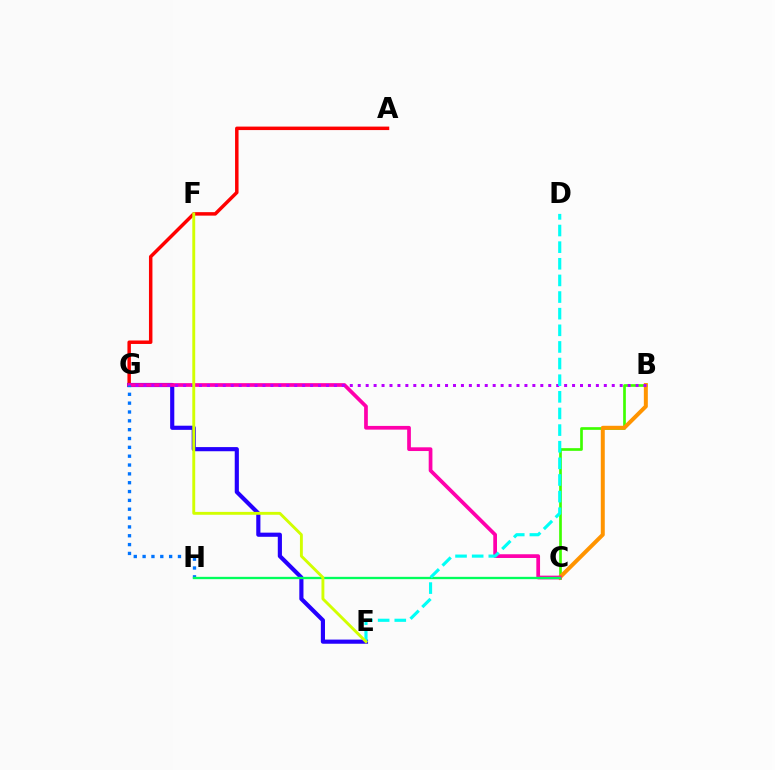{('B', 'C'): [{'color': '#3dff00', 'line_style': 'solid', 'thickness': 1.93}, {'color': '#ff9400', 'line_style': 'solid', 'thickness': 2.87}], ('A', 'G'): [{'color': '#ff0000', 'line_style': 'solid', 'thickness': 2.5}], ('E', 'G'): [{'color': '#2500ff', 'line_style': 'solid', 'thickness': 2.99}], ('C', 'G'): [{'color': '#ff00ac', 'line_style': 'solid', 'thickness': 2.68}], ('B', 'G'): [{'color': '#b900ff', 'line_style': 'dotted', 'thickness': 2.16}], ('G', 'H'): [{'color': '#0074ff', 'line_style': 'dotted', 'thickness': 2.4}], ('C', 'H'): [{'color': '#00ff5c', 'line_style': 'solid', 'thickness': 1.67}], ('D', 'E'): [{'color': '#00fff6', 'line_style': 'dashed', 'thickness': 2.26}], ('E', 'F'): [{'color': '#d1ff00', 'line_style': 'solid', 'thickness': 2.08}]}